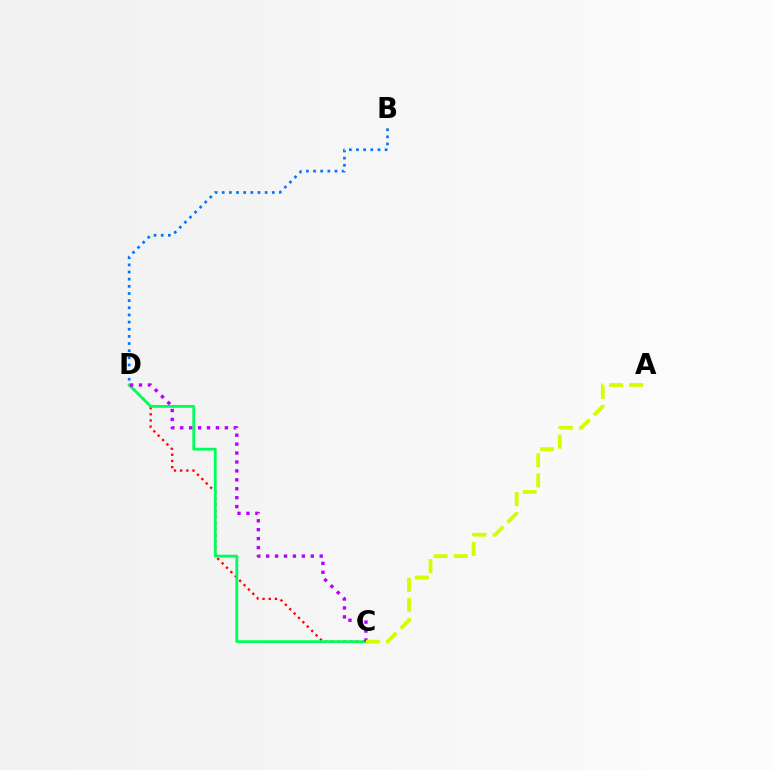{('B', 'D'): [{'color': '#0074ff', 'line_style': 'dotted', 'thickness': 1.94}], ('C', 'D'): [{'color': '#ff0000', 'line_style': 'dotted', 'thickness': 1.68}, {'color': '#00ff5c', 'line_style': 'solid', 'thickness': 2.03}, {'color': '#b900ff', 'line_style': 'dotted', 'thickness': 2.43}], ('A', 'C'): [{'color': '#d1ff00', 'line_style': 'dashed', 'thickness': 2.73}]}